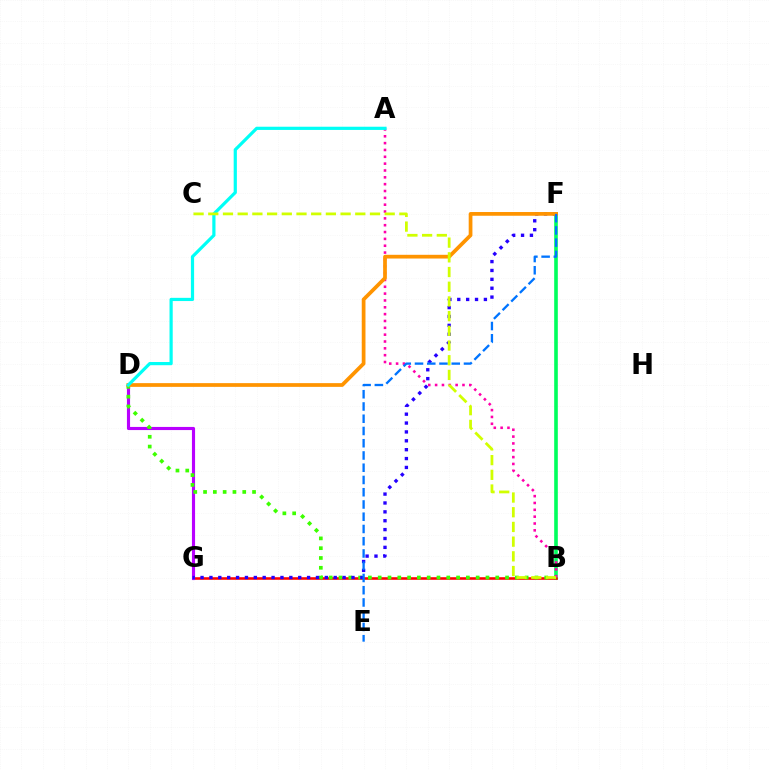{('B', 'F'): [{'color': '#00ff5c', 'line_style': 'solid', 'thickness': 2.61}], ('B', 'G'): [{'color': '#ff0000', 'line_style': 'solid', 'thickness': 1.85}], ('D', 'G'): [{'color': '#b900ff', 'line_style': 'solid', 'thickness': 2.26}], ('B', 'D'): [{'color': '#3dff00', 'line_style': 'dotted', 'thickness': 2.66}], ('A', 'B'): [{'color': '#ff00ac', 'line_style': 'dotted', 'thickness': 1.86}], ('F', 'G'): [{'color': '#2500ff', 'line_style': 'dotted', 'thickness': 2.41}], ('D', 'F'): [{'color': '#ff9400', 'line_style': 'solid', 'thickness': 2.68}], ('E', 'F'): [{'color': '#0074ff', 'line_style': 'dashed', 'thickness': 1.66}], ('A', 'D'): [{'color': '#00fff6', 'line_style': 'solid', 'thickness': 2.31}], ('B', 'C'): [{'color': '#d1ff00', 'line_style': 'dashed', 'thickness': 2.0}]}